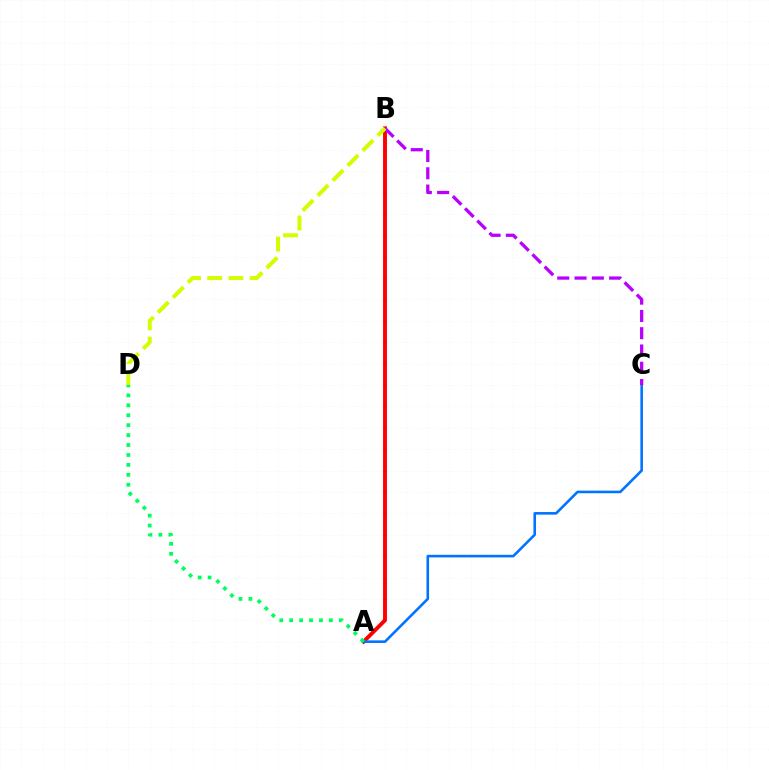{('A', 'B'): [{'color': '#ff0000', 'line_style': 'solid', 'thickness': 2.8}], ('A', 'C'): [{'color': '#0074ff', 'line_style': 'solid', 'thickness': 1.87}], ('B', 'C'): [{'color': '#b900ff', 'line_style': 'dashed', 'thickness': 2.35}], ('A', 'D'): [{'color': '#00ff5c', 'line_style': 'dotted', 'thickness': 2.7}], ('B', 'D'): [{'color': '#d1ff00', 'line_style': 'dashed', 'thickness': 2.88}]}